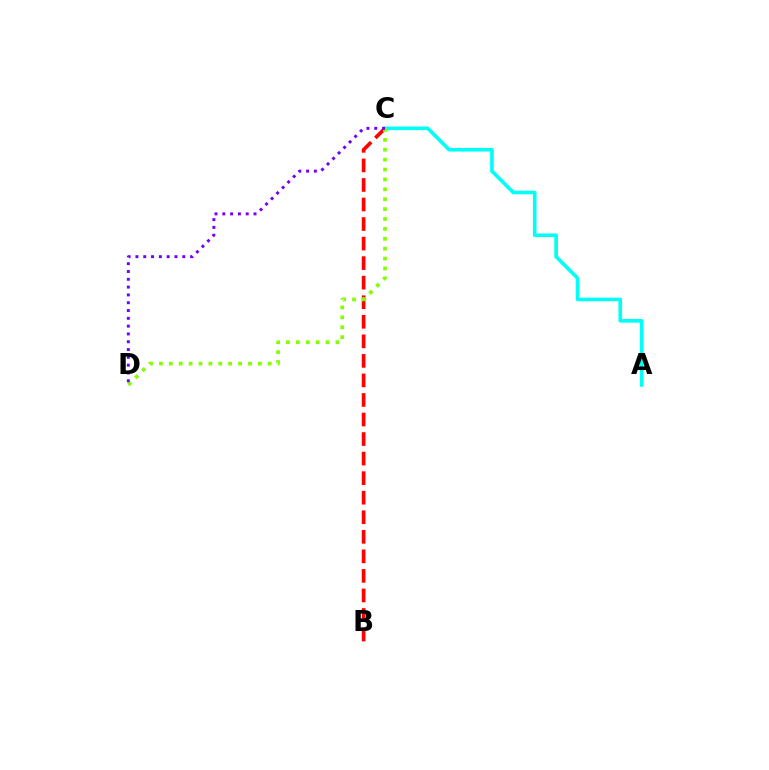{('A', 'C'): [{'color': '#00fff6', 'line_style': 'solid', 'thickness': 2.61}], ('B', 'C'): [{'color': '#ff0000', 'line_style': 'dashed', 'thickness': 2.66}], ('C', 'D'): [{'color': '#84ff00', 'line_style': 'dotted', 'thickness': 2.69}, {'color': '#7200ff', 'line_style': 'dotted', 'thickness': 2.12}]}